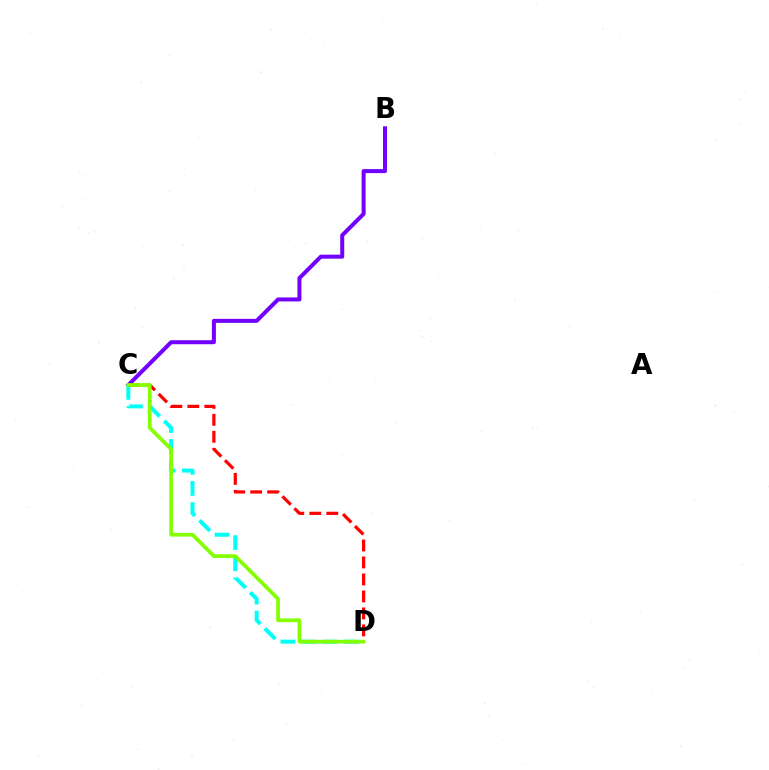{('B', 'C'): [{'color': '#7200ff', 'line_style': 'solid', 'thickness': 2.88}], ('C', 'D'): [{'color': '#00fff6', 'line_style': 'dashed', 'thickness': 2.87}, {'color': '#ff0000', 'line_style': 'dashed', 'thickness': 2.31}, {'color': '#84ff00', 'line_style': 'solid', 'thickness': 2.67}]}